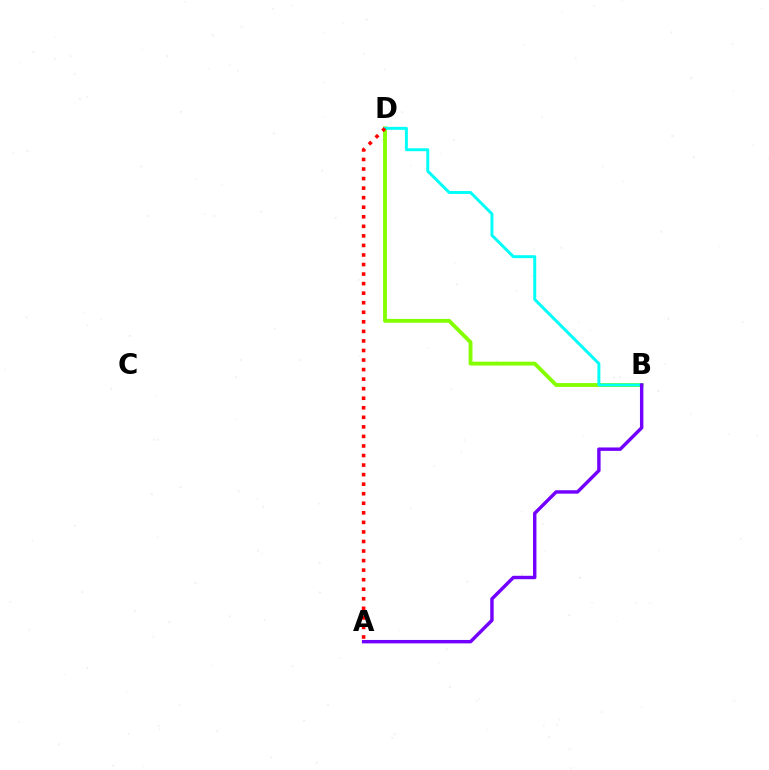{('B', 'D'): [{'color': '#84ff00', 'line_style': 'solid', 'thickness': 2.78}, {'color': '#00fff6', 'line_style': 'solid', 'thickness': 2.12}], ('A', 'D'): [{'color': '#ff0000', 'line_style': 'dotted', 'thickness': 2.59}], ('A', 'B'): [{'color': '#7200ff', 'line_style': 'solid', 'thickness': 2.46}]}